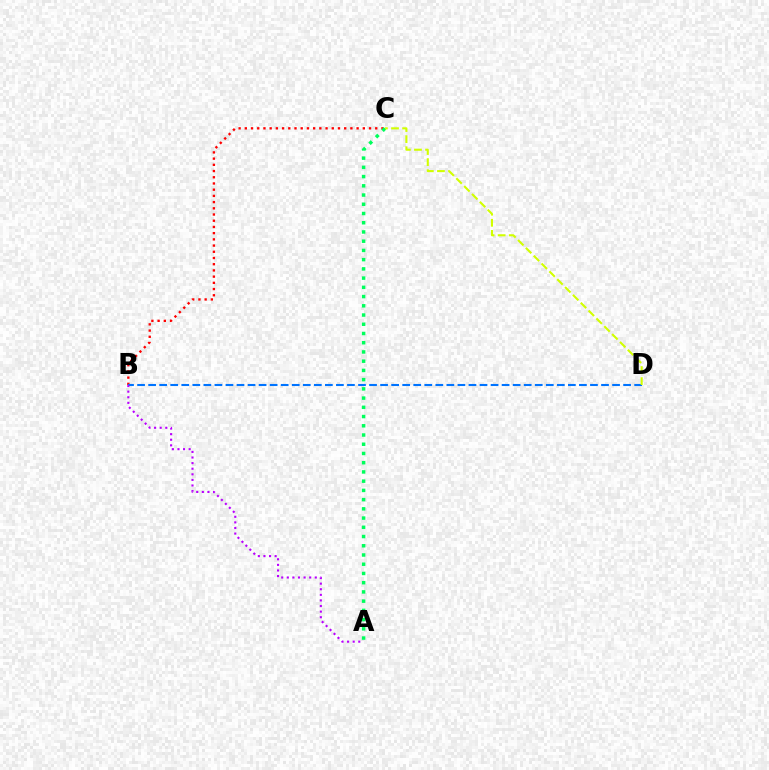{('B', 'C'): [{'color': '#ff0000', 'line_style': 'dotted', 'thickness': 1.69}], ('B', 'D'): [{'color': '#0074ff', 'line_style': 'dashed', 'thickness': 1.5}], ('A', 'C'): [{'color': '#00ff5c', 'line_style': 'dotted', 'thickness': 2.51}], ('A', 'B'): [{'color': '#b900ff', 'line_style': 'dotted', 'thickness': 1.52}], ('C', 'D'): [{'color': '#d1ff00', 'line_style': 'dashed', 'thickness': 1.51}]}